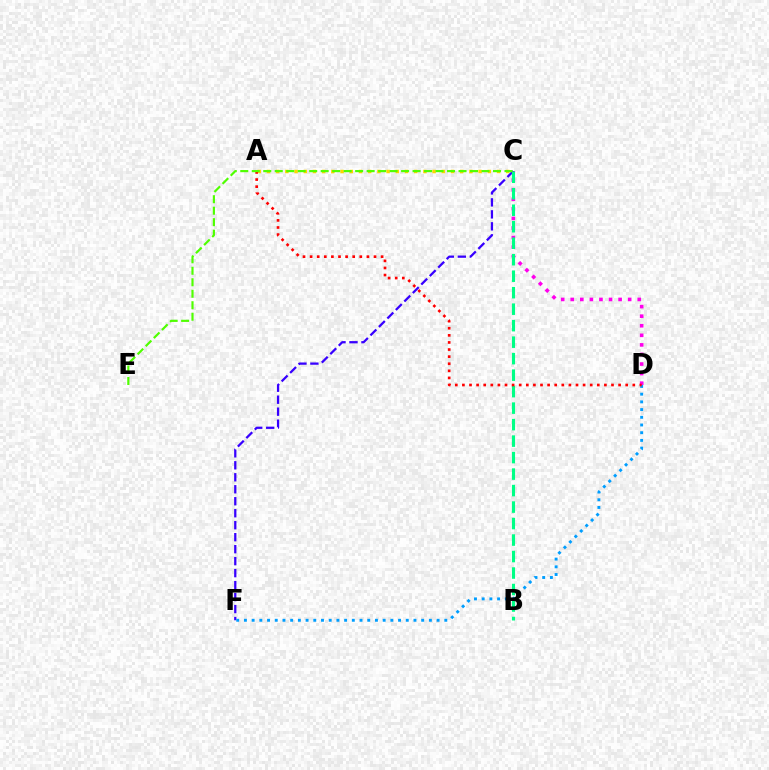{('C', 'D'): [{'color': '#ff00ed', 'line_style': 'dotted', 'thickness': 2.6}], ('A', 'C'): [{'color': '#ffd500', 'line_style': 'dotted', 'thickness': 2.5}], ('C', 'F'): [{'color': '#3700ff', 'line_style': 'dashed', 'thickness': 1.63}], ('D', 'F'): [{'color': '#009eff', 'line_style': 'dotted', 'thickness': 2.09}], ('B', 'C'): [{'color': '#00ff86', 'line_style': 'dashed', 'thickness': 2.24}], ('A', 'D'): [{'color': '#ff0000', 'line_style': 'dotted', 'thickness': 1.93}], ('C', 'E'): [{'color': '#4fff00', 'line_style': 'dashed', 'thickness': 1.56}]}